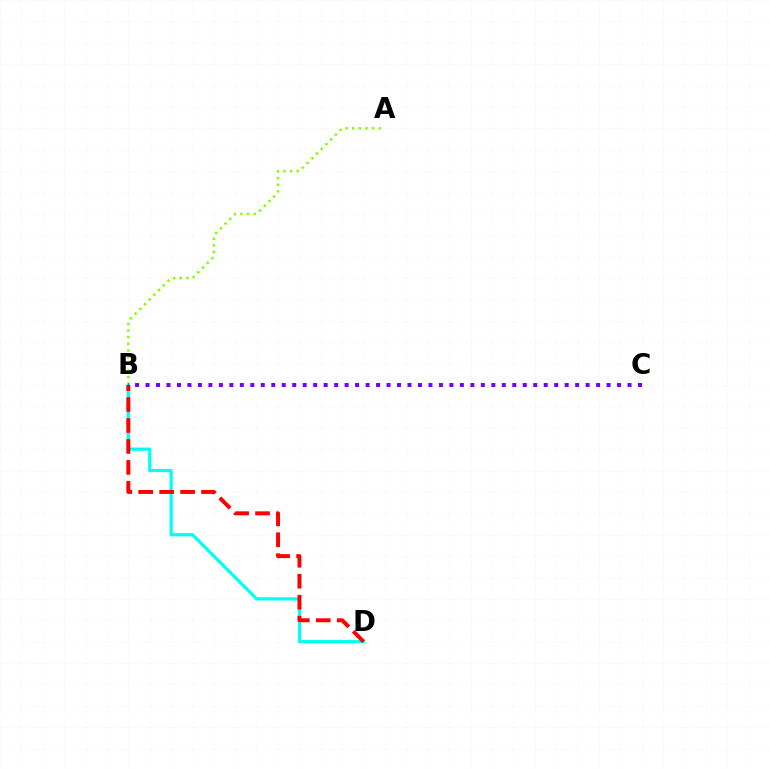{('A', 'B'): [{'color': '#84ff00', 'line_style': 'dotted', 'thickness': 1.81}], ('B', 'D'): [{'color': '#00fff6', 'line_style': 'solid', 'thickness': 2.31}, {'color': '#ff0000', 'line_style': 'dashed', 'thickness': 2.85}], ('B', 'C'): [{'color': '#7200ff', 'line_style': 'dotted', 'thickness': 2.85}]}